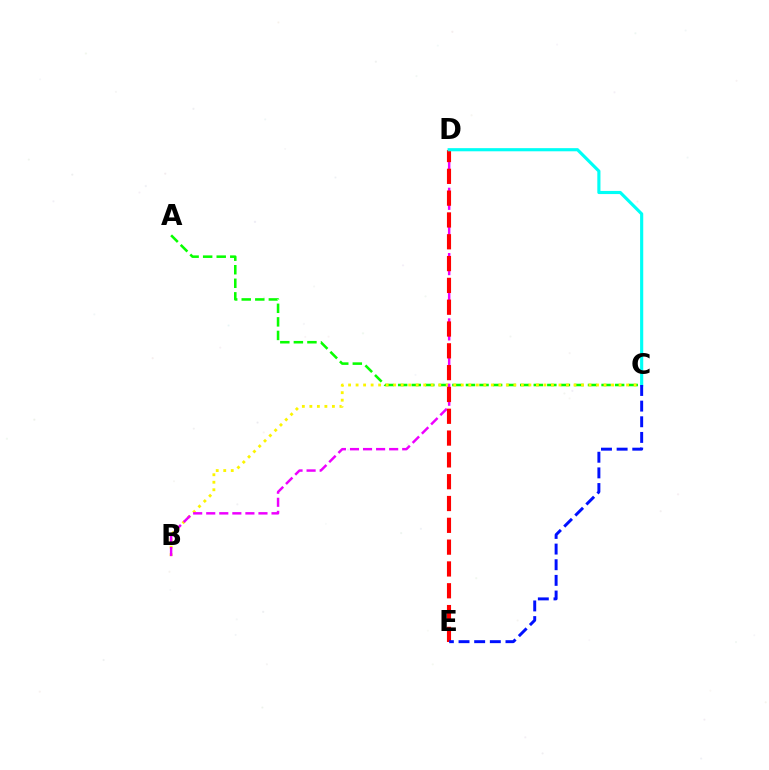{('A', 'C'): [{'color': '#08ff00', 'line_style': 'dashed', 'thickness': 1.84}], ('B', 'C'): [{'color': '#fcf500', 'line_style': 'dotted', 'thickness': 2.04}], ('B', 'D'): [{'color': '#ee00ff', 'line_style': 'dashed', 'thickness': 1.77}], ('D', 'E'): [{'color': '#ff0000', 'line_style': 'dashed', 'thickness': 2.96}], ('C', 'D'): [{'color': '#00fff6', 'line_style': 'solid', 'thickness': 2.26}], ('C', 'E'): [{'color': '#0010ff', 'line_style': 'dashed', 'thickness': 2.13}]}